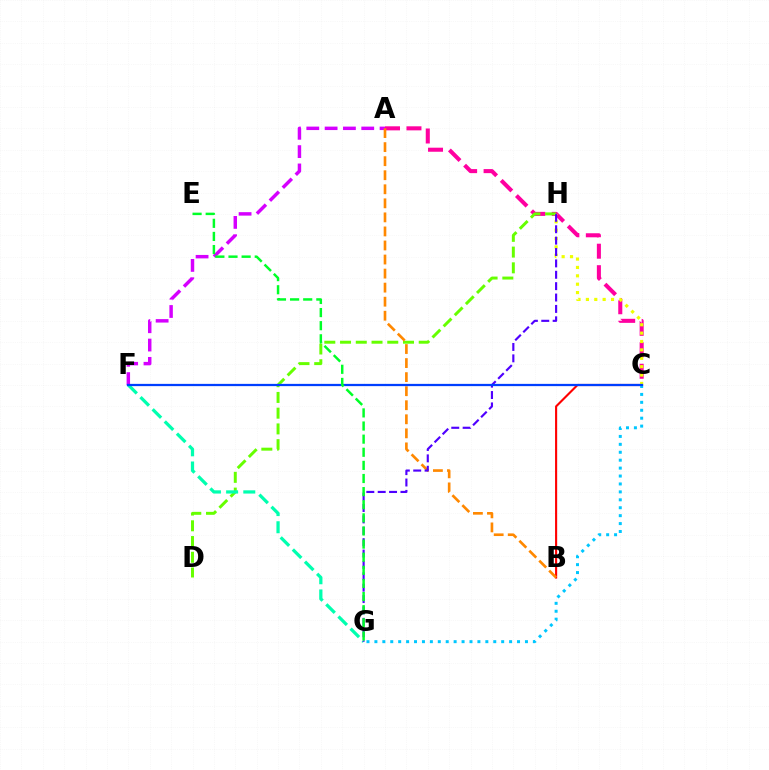{('A', 'F'): [{'color': '#d600ff', 'line_style': 'dashed', 'thickness': 2.49}], ('A', 'C'): [{'color': '#ff00a0', 'line_style': 'dashed', 'thickness': 2.92}], ('D', 'H'): [{'color': '#66ff00', 'line_style': 'dashed', 'thickness': 2.14}], ('B', 'C'): [{'color': '#ff0000', 'line_style': 'solid', 'thickness': 1.52}], ('A', 'B'): [{'color': '#ff8800', 'line_style': 'dashed', 'thickness': 1.91}], ('C', 'H'): [{'color': '#eeff00', 'line_style': 'dotted', 'thickness': 2.28}], ('F', 'G'): [{'color': '#00ffaf', 'line_style': 'dashed', 'thickness': 2.33}], ('C', 'G'): [{'color': '#00c7ff', 'line_style': 'dotted', 'thickness': 2.15}], ('G', 'H'): [{'color': '#4f00ff', 'line_style': 'dashed', 'thickness': 1.55}], ('C', 'F'): [{'color': '#003fff', 'line_style': 'solid', 'thickness': 1.62}], ('E', 'G'): [{'color': '#00ff27', 'line_style': 'dashed', 'thickness': 1.78}]}